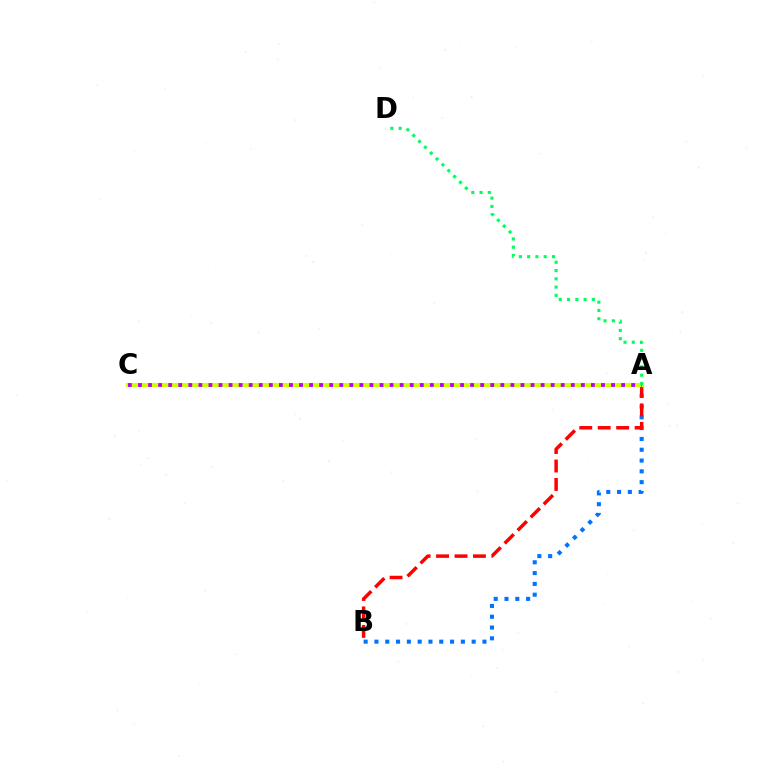{('A', 'B'): [{'color': '#0074ff', 'line_style': 'dotted', 'thickness': 2.93}, {'color': '#ff0000', 'line_style': 'dashed', 'thickness': 2.51}], ('A', 'C'): [{'color': '#d1ff00', 'line_style': 'solid', 'thickness': 2.98}, {'color': '#b900ff', 'line_style': 'dotted', 'thickness': 2.73}], ('A', 'D'): [{'color': '#00ff5c', 'line_style': 'dotted', 'thickness': 2.25}]}